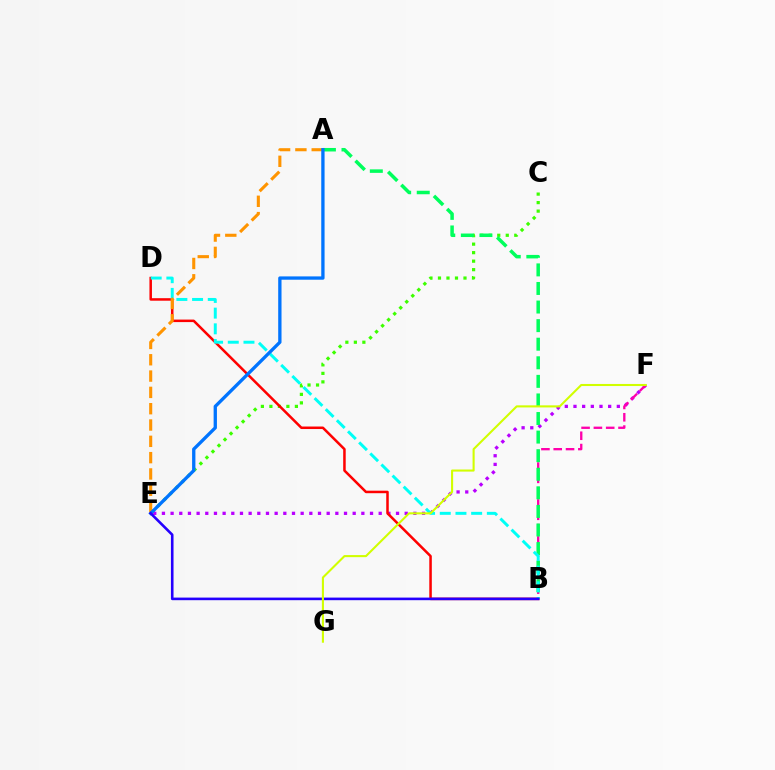{('C', 'E'): [{'color': '#3dff00', 'line_style': 'dotted', 'thickness': 2.31}], ('E', 'F'): [{'color': '#b900ff', 'line_style': 'dotted', 'thickness': 2.36}], ('B', 'F'): [{'color': '#ff00ac', 'line_style': 'dashed', 'thickness': 1.67}], ('B', 'D'): [{'color': '#ff0000', 'line_style': 'solid', 'thickness': 1.81}, {'color': '#00fff6', 'line_style': 'dashed', 'thickness': 2.13}], ('A', 'B'): [{'color': '#00ff5c', 'line_style': 'dashed', 'thickness': 2.52}], ('A', 'E'): [{'color': '#ff9400', 'line_style': 'dashed', 'thickness': 2.22}, {'color': '#0074ff', 'line_style': 'solid', 'thickness': 2.38}], ('B', 'E'): [{'color': '#2500ff', 'line_style': 'solid', 'thickness': 1.87}], ('F', 'G'): [{'color': '#d1ff00', 'line_style': 'solid', 'thickness': 1.5}]}